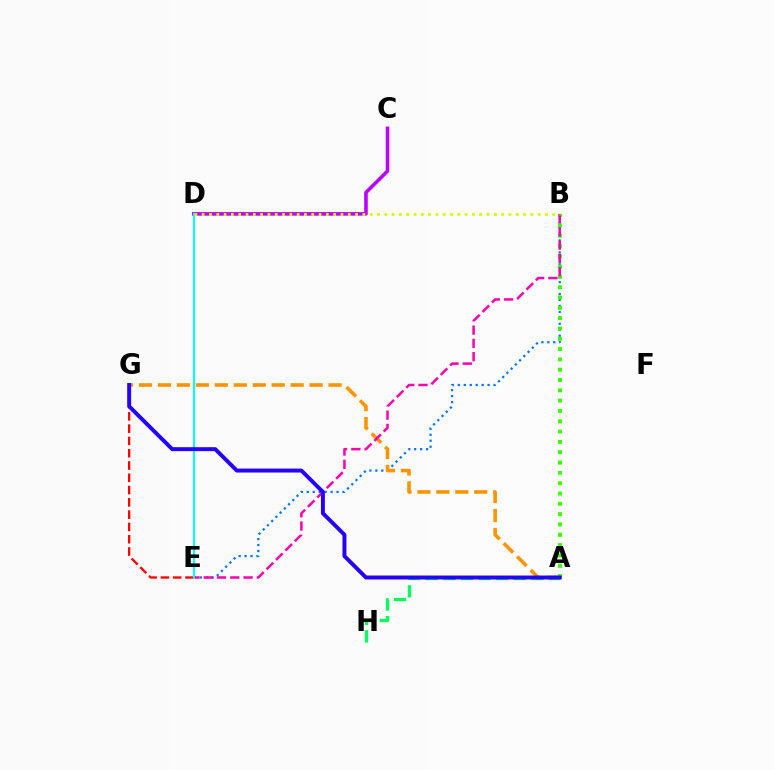{('A', 'H'): [{'color': '#00ff5c', 'line_style': 'dashed', 'thickness': 2.39}], ('C', 'D'): [{'color': '#b900ff', 'line_style': 'solid', 'thickness': 2.57}], ('B', 'E'): [{'color': '#0074ff', 'line_style': 'dotted', 'thickness': 1.62}, {'color': '#ff00ac', 'line_style': 'dashed', 'thickness': 1.8}], ('A', 'B'): [{'color': '#3dff00', 'line_style': 'dotted', 'thickness': 2.8}], ('A', 'G'): [{'color': '#ff9400', 'line_style': 'dashed', 'thickness': 2.58}, {'color': '#2500ff', 'line_style': 'solid', 'thickness': 2.84}], ('E', 'G'): [{'color': '#ff0000', 'line_style': 'dashed', 'thickness': 1.67}], ('D', 'E'): [{'color': '#00fff6', 'line_style': 'solid', 'thickness': 1.51}], ('B', 'D'): [{'color': '#d1ff00', 'line_style': 'dotted', 'thickness': 1.98}]}